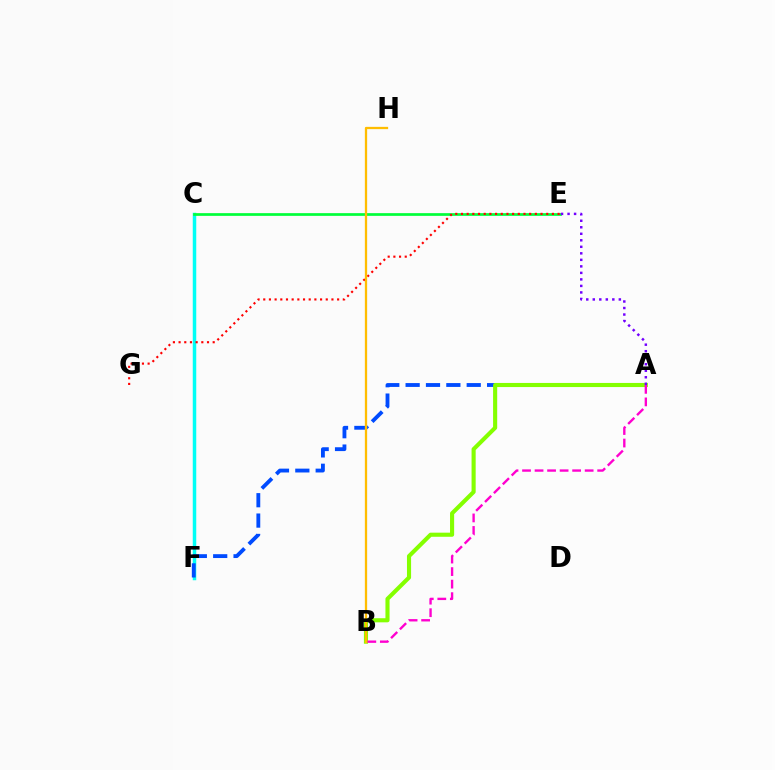{('C', 'F'): [{'color': '#00fff6', 'line_style': 'solid', 'thickness': 2.51}], ('C', 'E'): [{'color': '#00ff39', 'line_style': 'solid', 'thickness': 1.95}], ('A', 'F'): [{'color': '#004bff', 'line_style': 'dashed', 'thickness': 2.77}], ('A', 'B'): [{'color': '#84ff00', 'line_style': 'solid', 'thickness': 2.96}, {'color': '#ff00cf', 'line_style': 'dashed', 'thickness': 1.7}], ('E', 'G'): [{'color': '#ff0000', 'line_style': 'dotted', 'thickness': 1.54}], ('B', 'H'): [{'color': '#ffbd00', 'line_style': 'solid', 'thickness': 1.65}], ('A', 'E'): [{'color': '#7200ff', 'line_style': 'dotted', 'thickness': 1.77}]}